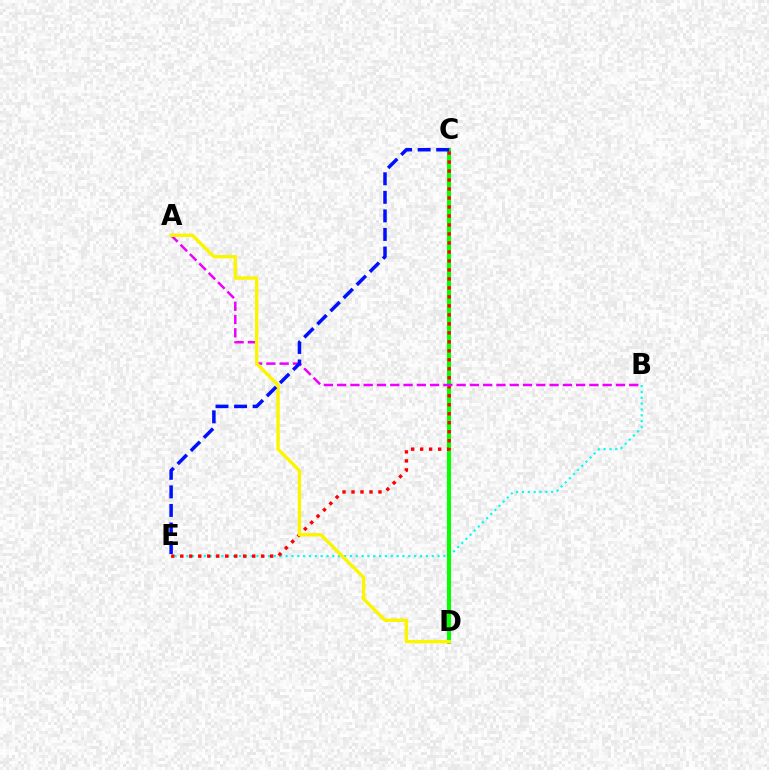{('B', 'E'): [{'color': '#00fff6', 'line_style': 'dotted', 'thickness': 1.59}], ('C', 'D'): [{'color': '#08ff00', 'line_style': 'solid', 'thickness': 2.94}], ('C', 'E'): [{'color': '#ff0000', 'line_style': 'dotted', 'thickness': 2.44}, {'color': '#0010ff', 'line_style': 'dashed', 'thickness': 2.52}], ('A', 'B'): [{'color': '#ee00ff', 'line_style': 'dashed', 'thickness': 1.8}], ('A', 'D'): [{'color': '#fcf500', 'line_style': 'solid', 'thickness': 2.43}]}